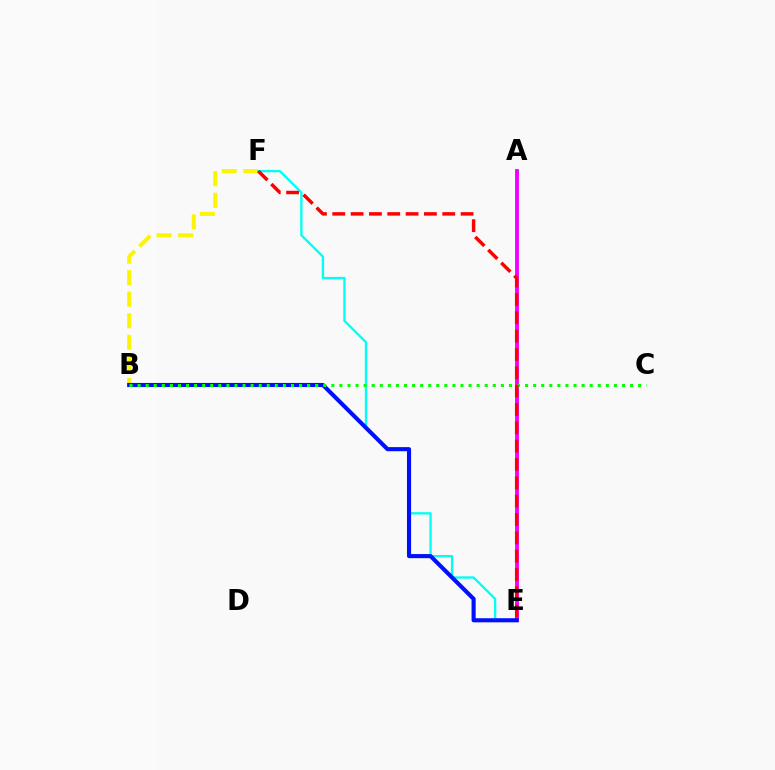{('B', 'F'): [{'color': '#fcf500', 'line_style': 'dashed', 'thickness': 2.93}], ('E', 'F'): [{'color': '#00fff6', 'line_style': 'solid', 'thickness': 1.68}, {'color': '#ff0000', 'line_style': 'dashed', 'thickness': 2.49}], ('A', 'E'): [{'color': '#ee00ff', 'line_style': 'solid', 'thickness': 2.76}], ('B', 'E'): [{'color': '#0010ff', 'line_style': 'solid', 'thickness': 2.95}], ('B', 'C'): [{'color': '#08ff00', 'line_style': 'dotted', 'thickness': 2.19}]}